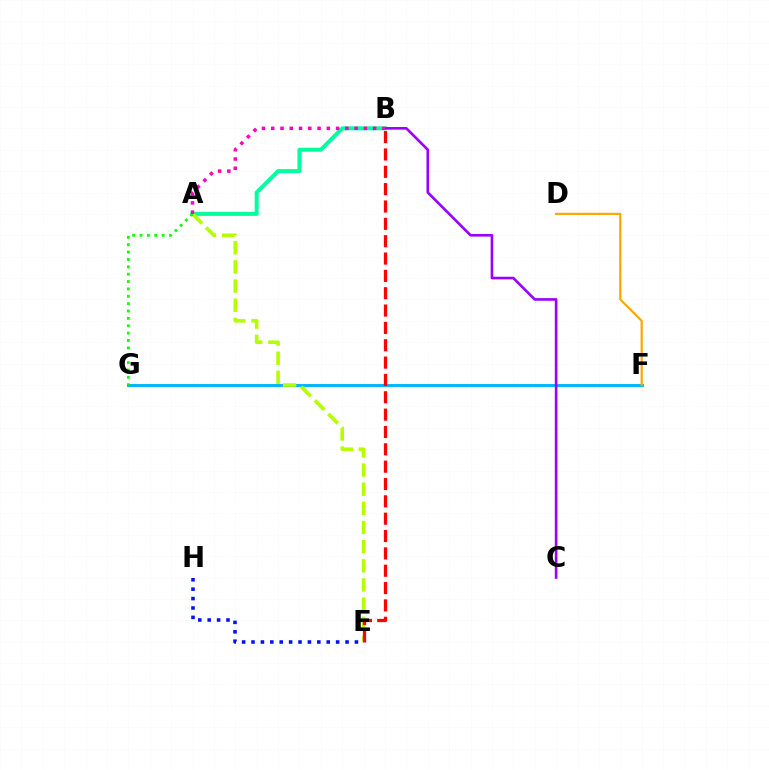{('F', 'G'): [{'color': '#00b5ff', 'line_style': 'solid', 'thickness': 2.1}], ('A', 'B'): [{'color': '#00ff9d', 'line_style': 'solid', 'thickness': 2.86}, {'color': '#ff00bd', 'line_style': 'dotted', 'thickness': 2.52}], ('B', 'C'): [{'color': '#9b00ff', 'line_style': 'solid', 'thickness': 1.9}], ('A', 'E'): [{'color': '#b3ff00', 'line_style': 'dashed', 'thickness': 2.6}], ('A', 'G'): [{'color': '#08ff00', 'line_style': 'dotted', 'thickness': 2.0}], ('D', 'F'): [{'color': '#ffa500', 'line_style': 'solid', 'thickness': 1.55}], ('B', 'E'): [{'color': '#ff0000', 'line_style': 'dashed', 'thickness': 2.36}], ('E', 'H'): [{'color': '#0010ff', 'line_style': 'dotted', 'thickness': 2.55}]}